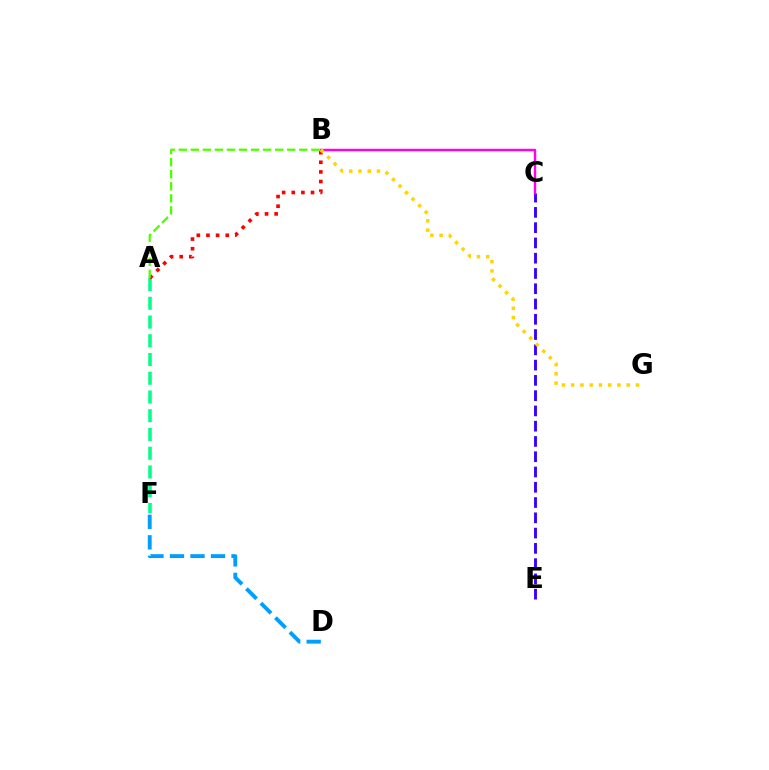{('A', 'F'): [{'color': '#00ff86', 'line_style': 'dashed', 'thickness': 2.55}], ('A', 'B'): [{'color': '#ff0000', 'line_style': 'dotted', 'thickness': 2.62}, {'color': '#4fff00', 'line_style': 'dashed', 'thickness': 1.64}], ('C', 'E'): [{'color': '#3700ff', 'line_style': 'dashed', 'thickness': 2.07}], ('B', 'C'): [{'color': '#ff00ed', 'line_style': 'solid', 'thickness': 1.77}], ('B', 'G'): [{'color': '#ffd500', 'line_style': 'dotted', 'thickness': 2.51}], ('D', 'F'): [{'color': '#009eff', 'line_style': 'dashed', 'thickness': 2.79}]}